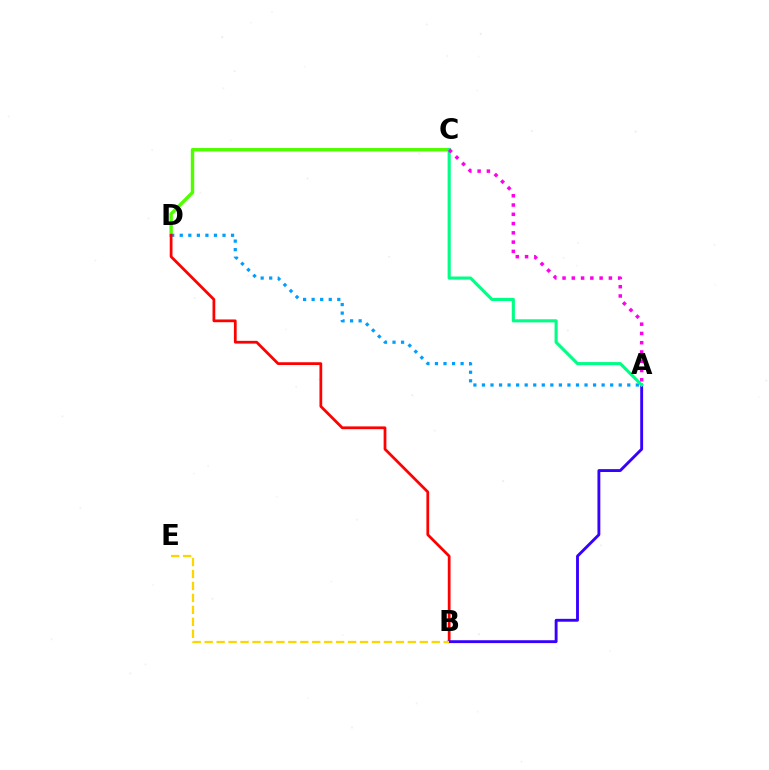{('C', 'D'): [{'color': '#4fff00', 'line_style': 'solid', 'thickness': 2.46}], ('A', 'D'): [{'color': '#009eff', 'line_style': 'dotted', 'thickness': 2.32}], ('B', 'D'): [{'color': '#ff0000', 'line_style': 'solid', 'thickness': 1.98}], ('A', 'B'): [{'color': '#3700ff', 'line_style': 'solid', 'thickness': 2.07}], ('A', 'C'): [{'color': '#00ff86', 'line_style': 'solid', 'thickness': 2.23}, {'color': '#ff00ed', 'line_style': 'dotted', 'thickness': 2.52}], ('B', 'E'): [{'color': '#ffd500', 'line_style': 'dashed', 'thickness': 1.62}]}